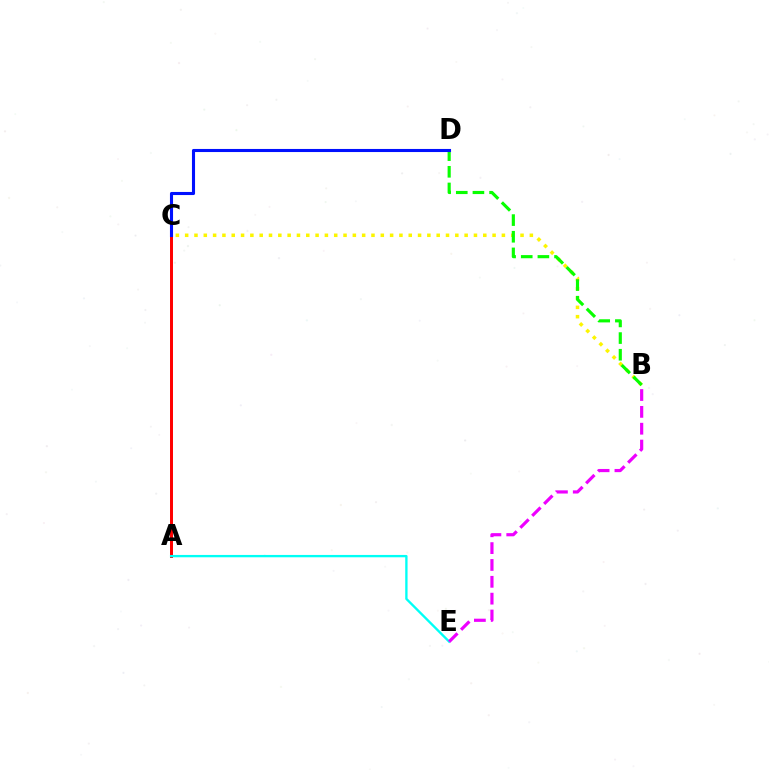{('B', 'C'): [{'color': '#fcf500', 'line_style': 'dotted', 'thickness': 2.53}], ('A', 'C'): [{'color': '#ff0000', 'line_style': 'solid', 'thickness': 2.14}], ('B', 'D'): [{'color': '#08ff00', 'line_style': 'dashed', 'thickness': 2.26}], ('C', 'D'): [{'color': '#0010ff', 'line_style': 'solid', 'thickness': 2.22}], ('A', 'E'): [{'color': '#00fff6', 'line_style': 'solid', 'thickness': 1.68}], ('B', 'E'): [{'color': '#ee00ff', 'line_style': 'dashed', 'thickness': 2.29}]}